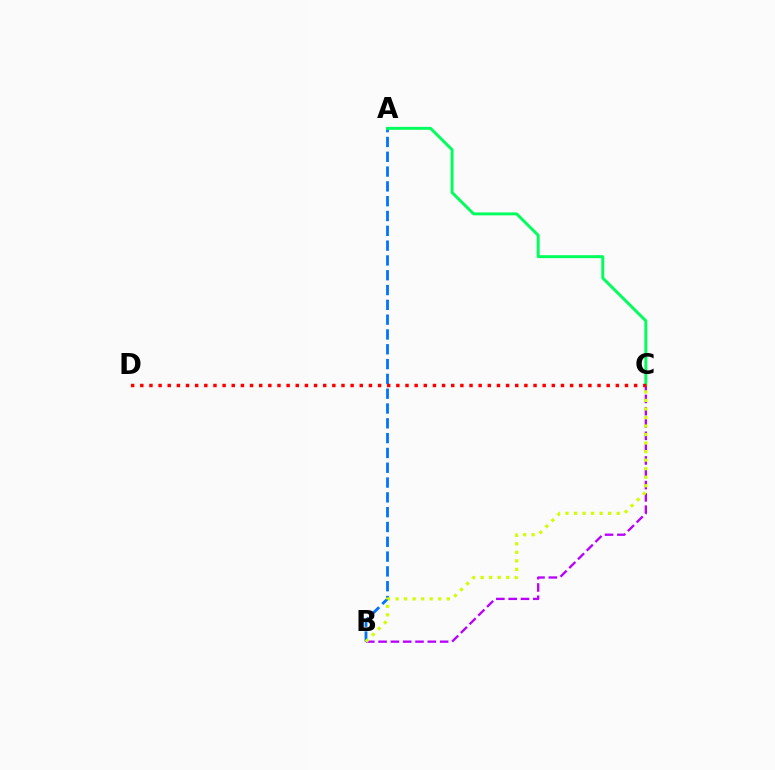{('B', 'C'): [{'color': '#b900ff', 'line_style': 'dashed', 'thickness': 1.67}, {'color': '#d1ff00', 'line_style': 'dotted', 'thickness': 2.32}], ('A', 'B'): [{'color': '#0074ff', 'line_style': 'dashed', 'thickness': 2.01}], ('A', 'C'): [{'color': '#00ff5c', 'line_style': 'solid', 'thickness': 2.12}], ('C', 'D'): [{'color': '#ff0000', 'line_style': 'dotted', 'thickness': 2.48}]}